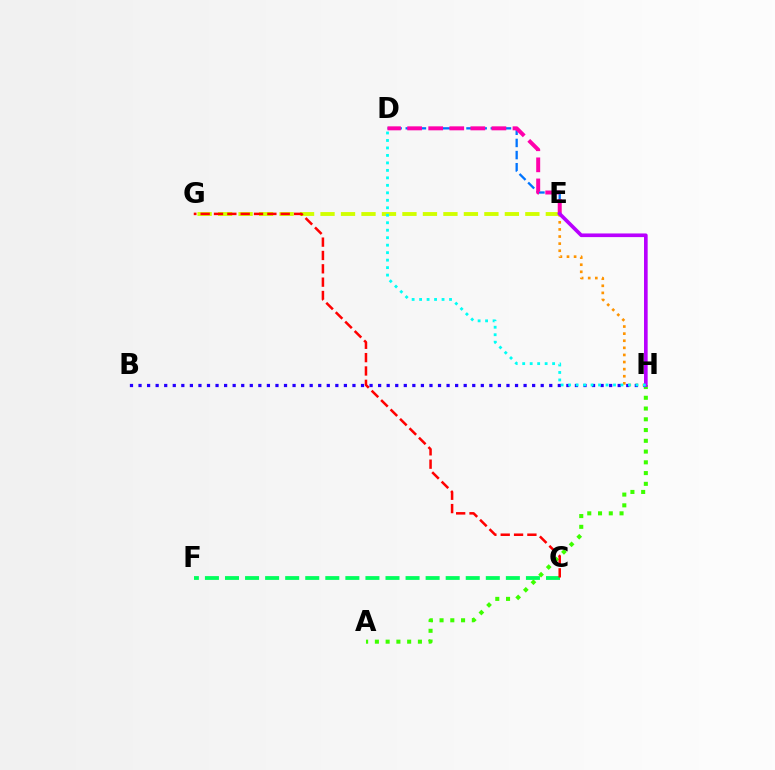{('D', 'E'): [{'color': '#0074ff', 'line_style': 'dashed', 'thickness': 1.65}, {'color': '#ff00ac', 'line_style': 'dashed', 'thickness': 2.86}], ('E', 'G'): [{'color': '#d1ff00', 'line_style': 'dashed', 'thickness': 2.78}], ('C', 'F'): [{'color': '#00ff5c', 'line_style': 'dashed', 'thickness': 2.73}], ('A', 'H'): [{'color': '#3dff00', 'line_style': 'dotted', 'thickness': 2.92}], ('E', 'H'): [{'color': '#ff9400', 'line_style': 'dotted', 'thickness': 1.93}, {'color': '#b900ff', 'line_style': 'solid', 'thickness': 2.63}], ('B', 'H'): [{'color': '#2500ff', 'line_style': 'dotted', 'thickness': 2.32}], ('C', 'G'): [{'color': '#ff0000', 'line_style': 'dashed', 'thickness': 1.81}], ('D', 'H'): [{'color': '#00fff6', 'line_style': 'dotted', 'thickness': 2.03}]}